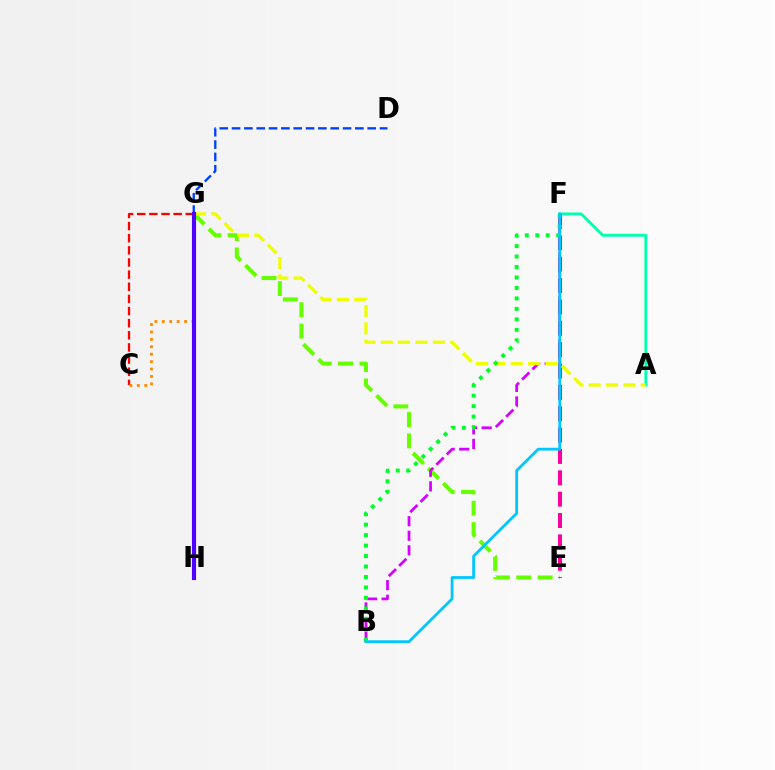{('A', 'F'): [{'color': '#00ffaf', 'line_style': 'solid', 'thickness': 2.04}], ('E', 'G'): [{'color': '#66ff00', 'line_style': 'dashed', 'thickness': 2.9}], ('E', 'F'): [{'color': '#ff00a0', 'line_style': 'dashed', 'thickness': 2.9}], ('C', 'G'): [{'color': '#ff0000', 'line_style': 'dashed', 'thickness': 1.65}, {'color': '#ff8800', 'line_style': 'dotted', 'thickness': 2.01}], ('B', 'F'): [{'color': '#d600ff', 'line_style': 'dashed', 'thickness': 1.98}, {'color': '#00ff27', 'line_style': 'dotted', 'thickness': 2.84}, {'color': '#00c7ff', 'line_style': 'solid', 'thickness': 2.01}], ('A', 'G'): [{'color': '#eeff00', 'line_style': 'dashed', 'thickness': 2.36}], ('D', 'G'): [{'color': '#003fff', 'line_style': 'dashed', 'thickness': 1.68}], ('G', 'H'): [{'color': '#4f00ff', 'line_style': 'solid', 'thickness': 2.97}]}